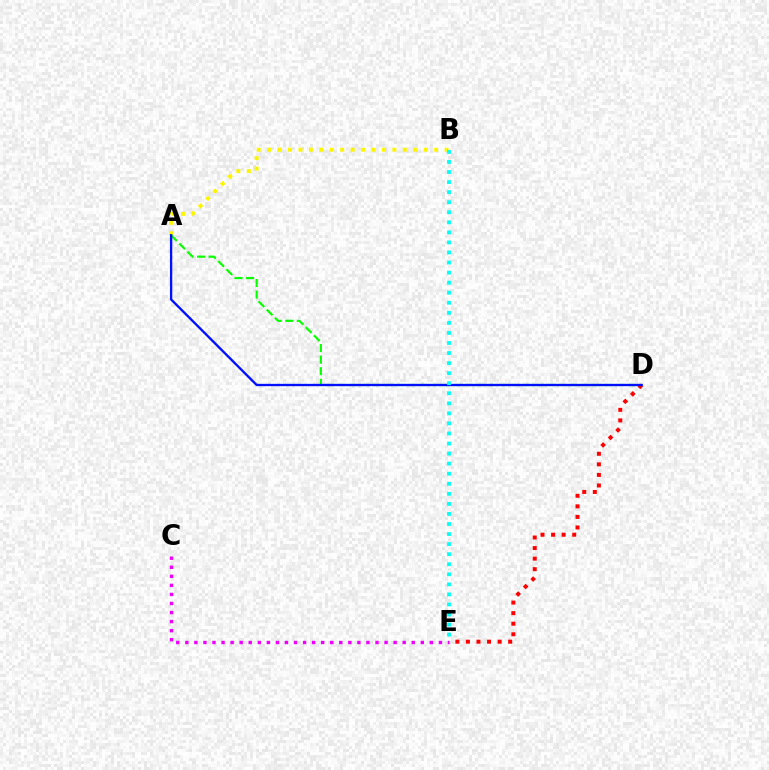{('A', 'B'): [{'color': '#fcf500', 'line_style': 'dotted', 'thickness': 2.84}], ('D', 'E'): [{'color': '#ff0000', 'line_style': 'dotted', 'thickness': 2.87}], ('A', 'D'): [{'color': '#08ff00', 'line_style': 'dashed', 'thickness': 1.57}, {'color': '#0010ff', 'line_style': 'solid', 'thickness': 1.68}], ('C', 'E'): [{'color': '#ee00ff', 'line_style': 'dotted', 'thickness': 2.46}], ('B', 'E'): [{'color': '#00fff6', 'line_style': 'dotted', 'thickness': 2.73}]}